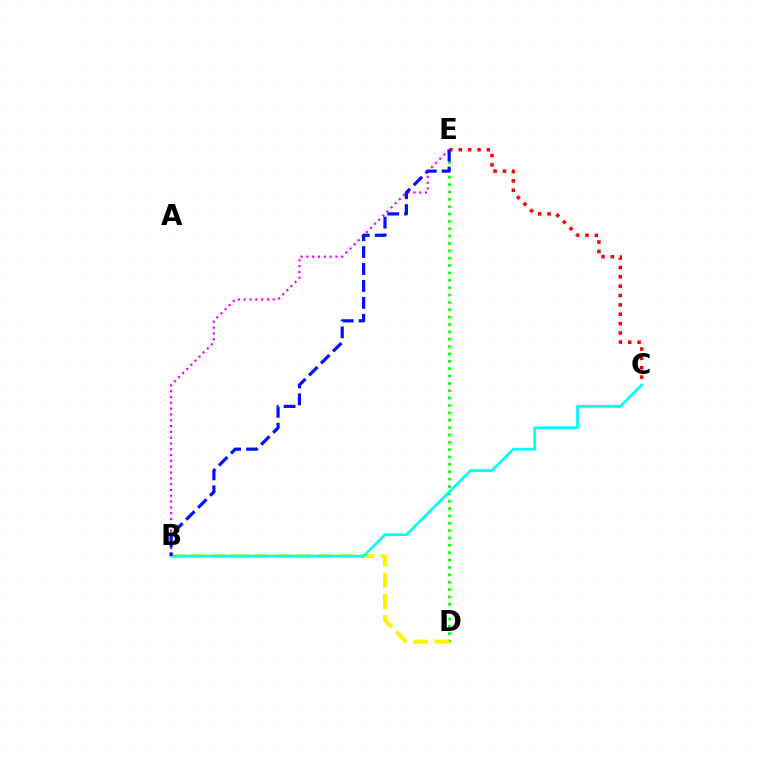{('B', 'E'): [{'color': '#ee00ff', 'line_style': 'dotted', 'thickness': 1.58}, {'color': '#0010ff', 'line_style': 'dashed', 'thickness': 2.3}], ('D', 'E'): [{'color': '#08ff00', 'line_style': 'dotted', 'thickness': 2.0}], ('B', 'D'): [{'color': '#fcf500', 'line_style': 'dashed', 'thickness': 2.87}], ('C', 'E'): [{'color': '#ff0000', 'line_style': 'dotted', 'thickness': 2.54}], ('B', 'C'): [{'color': '#00fff6', 'line_style': 'solid', 'thickness': 1.96}]}